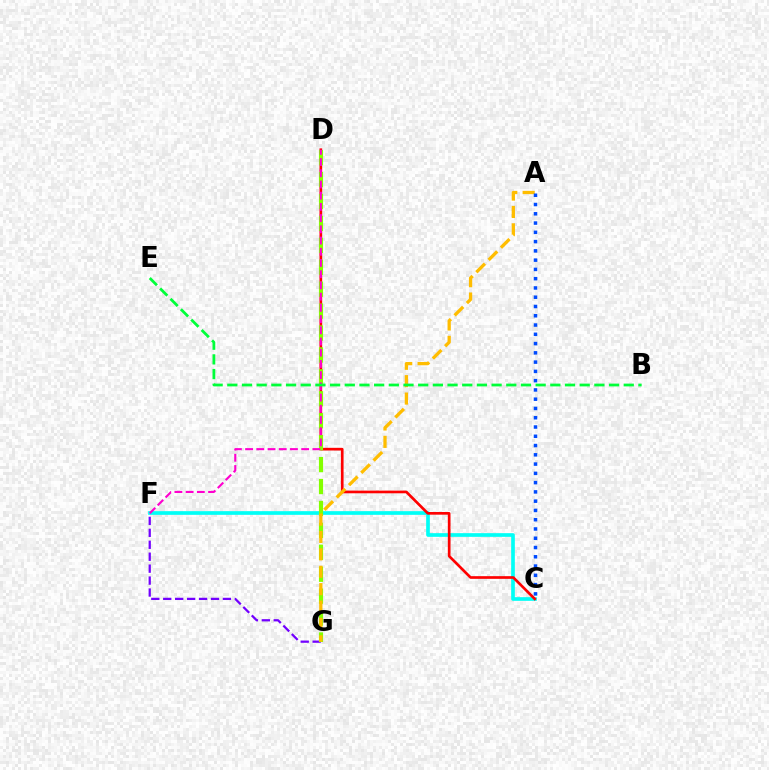{('C', 'F'): [{'color': '#00fff6', 'line_style': 'solid', 'thickness': 2.65}], ('F', 'G'): [{'color': '#7200ff', 'line_style': 'dashed', 'thickness': 1.62}], ('C', 'D'): [{'color': '#ff0000', 'line_style': 'solid', 'thickness': 1.93}], ('D', 'G'): [{'color': '#84ff00', 'line_style': 'dashed', 'thickness': 2.98}], ('A', 'G'): [{'color': '#ffbd00', 'line_style': 'dashed', 'thickness': 2.36}], ('D', 'F'): [{'color': '#ff00cf', 'line_style': 'dashed', 'thickness': 1.52}], ('A', 'C'): [{'color': '#004bff', 'line_style': 'dotted', 'thickness': 2.52}], ('B', 'E'): [{'color': '#00ff39', 'line_style': 'dashed', 'thickness': 1.99}]}